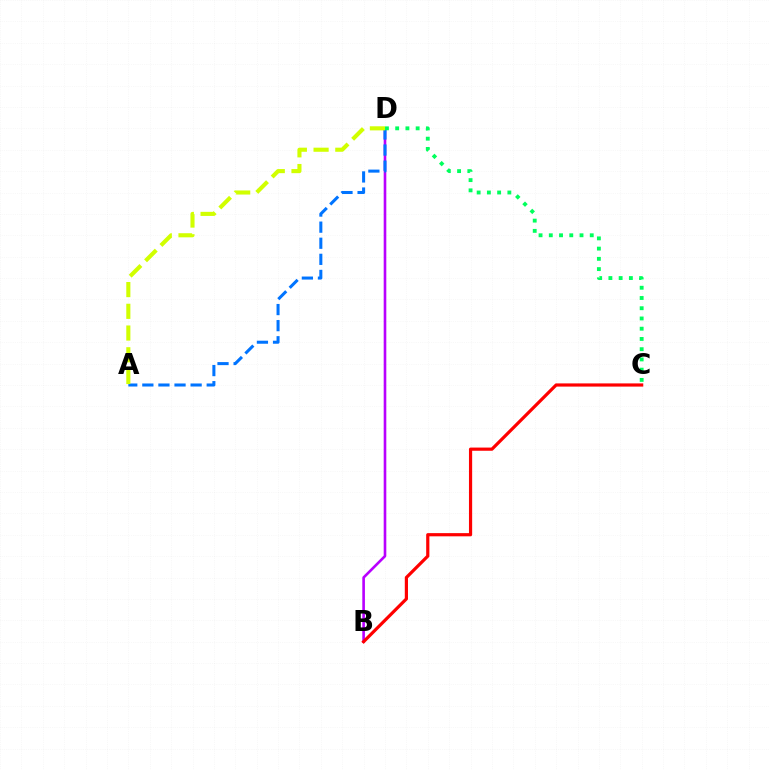{('B', 'D'): [{'color': '#b900ff', 'line_style': 'solid', 'thickness': 1.89}], ('A', 'D'): [{'color': '#0074ff', 'line_style': 'dashed', 'thickness': 2.19}, {'color': '#d1ff00', 'line_style': 'dashed', 'thickness': 2.95}], ('B', 'C'): [{'color': '#ff0000', 'line_style': 'solid', 'thickness': 2.3}], ('C', 'D'): [{'color': '#00ff5c', 'line_style': 'dotted', 'thickness': 2.78}]}